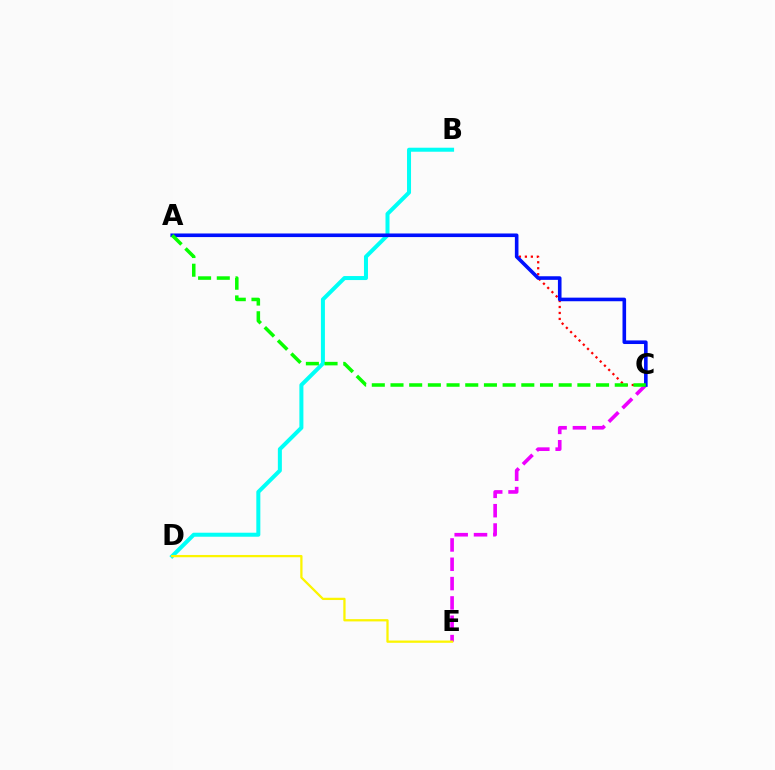{('A', 'C'): [{'color': '#ff0000', 'line_style': 'dotted', 'thickness': 1.62}, {'color': '#0010ff', 'line_style': 'solid', 'thickness': 2.59}, {'color': '#08ff00', 'line_style': 'dashed', 'thickness': 2.54}], ('B', 'D'): [{'color': '#00fff6', 'line_style': 'solid', 'thickness': 2.89}], ('C', 'E'): [{'color': '#ee00ff', 'line_style': 'dashed', 'thickness': 2.63}], ('D', 'E'): [{'color': '#fcf500', 'line_style': 'solid', 'thickness': 1.64}]}